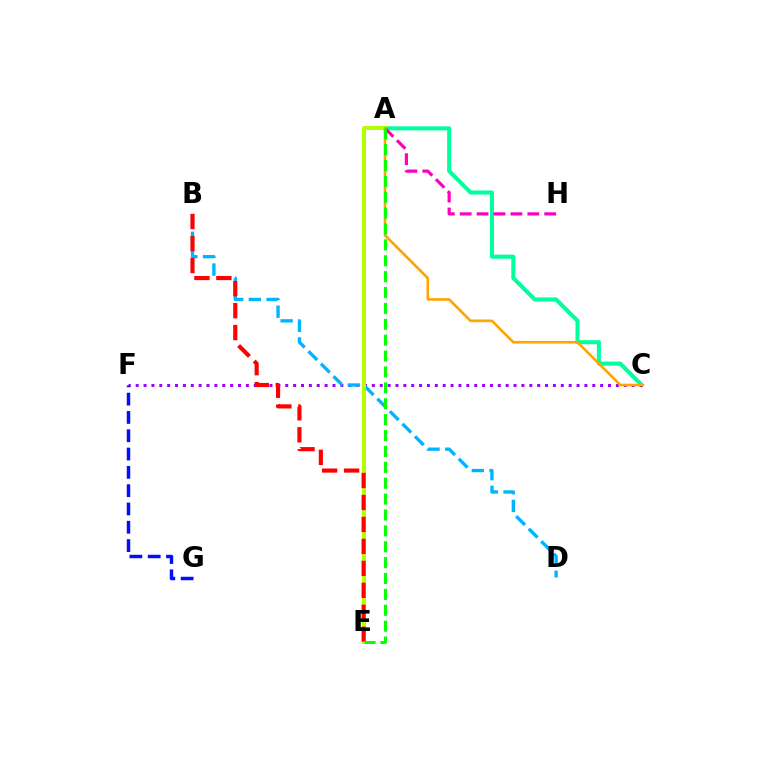{('A', 'C'): [{'color': '#00ff9d', 'line_style': 'solid', 'thickness': 2.92}, {'color': '#ffa500', 'line_style': 'solid', 'thickness': 1.89}], ('C', 'F'): [{'color': '#9b00ff', 'line_style': 'dotted', 'thickness': 2.14}], ('B', 'D'): [{'color': '#00b5ff', 'line_style': 'dashed', 'thickness': 2.41}], ('A', 'E'): [{'color': '#b3ff00', 'line_style': 'solid', 'thickness': 2.87}, {'color': '#08ff00', 'line_style': 'dashed', 'thickness': 2.16}], ('A', 'H'): [{'color': '#ff00bd', 'line_style': 'dashed', 'thickness': 2.3}], ('F', 'G'): [{'color': '#0010ff', 'line_style': 'dashed', 'thickness': 2.49}], ('B', 'E'): [{'color': '#ff0000', 'line_style': 'dashed', 'thickness': 2.99}]}